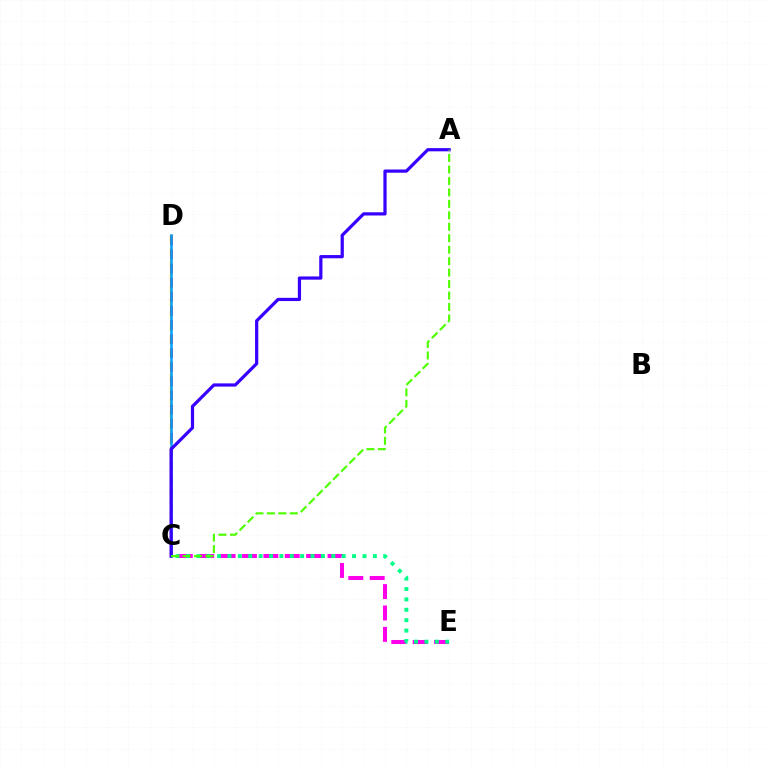{('C', 'D'): [{'color': '#ffd500', 'line_style': 'dashed', 'thickness': 1.71}, {'color': '#ff0000', 'line_style': 'dashed', 'thickness': 1.91}, {'color': '#009eff', 'line_style': 'solid', 'thickness': 1.8}], ('C', 'E'): [{'color': '#ff00ed', 'line_style': 'dashed', 'thickness': 2.91}, {'color': '#00ff86', 'line_style': 'dotted', 'thickness': 2.82}], ('A', 'C'): [{'color': '#3700ff', 'line_style': 'solid', 'thickness': 2.32}, {'color': '#4fff00', 'line_style': 'dashed', 'thickness': 1.56}]}